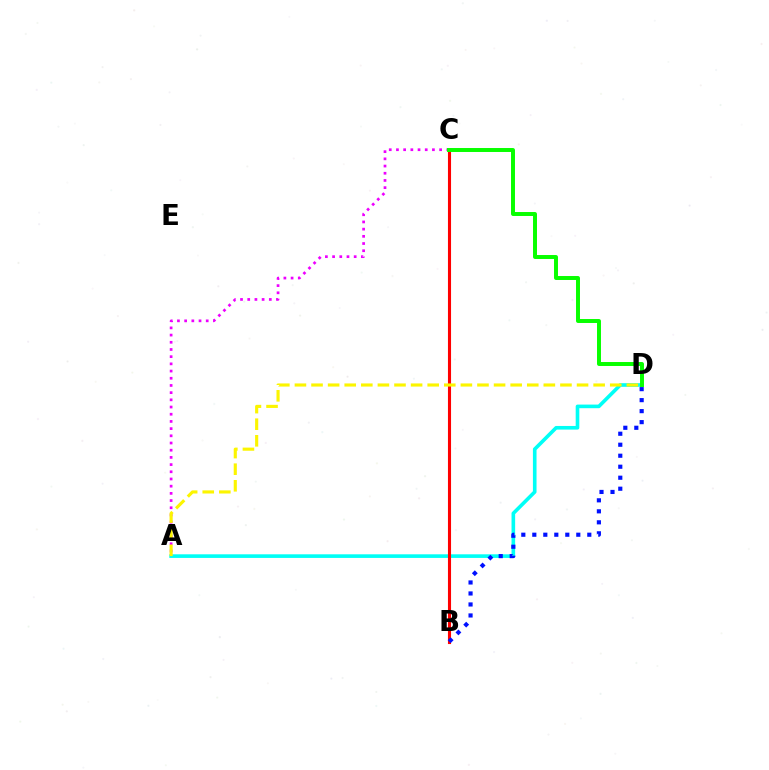{('A', 'C'): [{'color': '#ee00ff', 'line_style': 'dotted', 'thickness': 1.95}], ('A', 'D'): [{'color': '#00fff6', 'line_style': 'solid', 'thickness': 2.61}, {'color': '#fcf500', 'line_style': 'dashed', 'thickness': 2.25}], ('B', 'C'): [{'color': '#ff0000', 'line_style': 'solid', 'thickness': 2.23}], ('C', 'D'): [{'color': '#08ff00', 'line_style': 'solid', 'thickness': 2.85}], ('B', 'D'): [{'color': '#0010ff', 'line_style': 'dotted', 'thickness': 2.99}]}